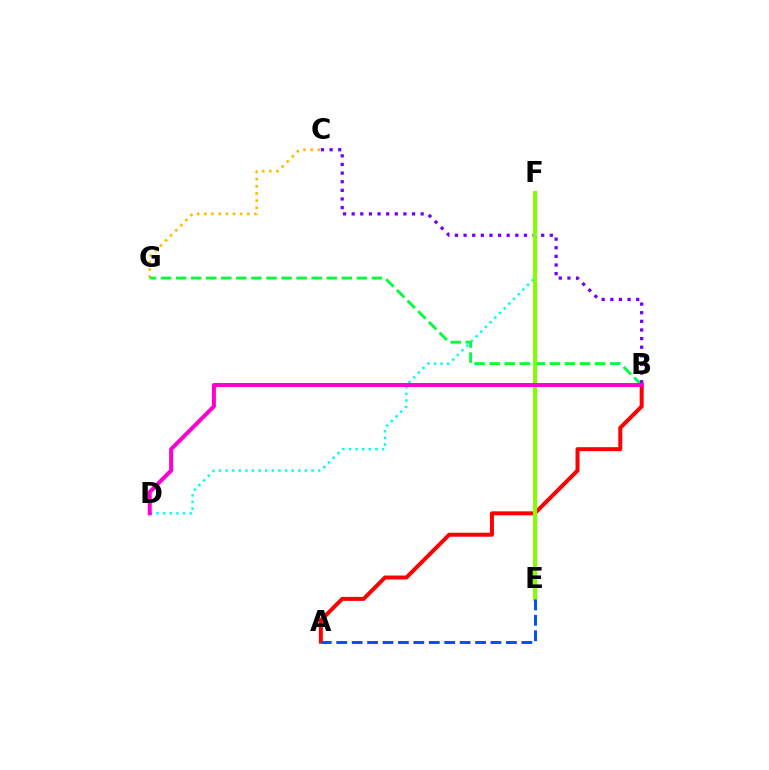{('D', 'F'): [{'color': '#00fff6', 'line_style': 'dotted', 'thickness': 1.8}], ('A', 'B'): [{'color': '#ff0000', 'line_style': 'solid', 'thickness': 2.87}], ('C', 'G'): [{'color': '#ffbd00', 'line_style': 'dotted', 'thickness': 1.95}], ('B', 'G'): [{'color': '#00ff39', 'line_style': 'dashed', 'thickness': 2.05}], ('B', 'C'): [{'color': '#7200ff', 'line_style': 'dotted', 'thickness': 2.34}], ('E', 'F'): [{'color': '#84ff00', 'line_style': 'solid', 'thickness': 2.91}], ('B', 'D'): [{'color': '#ff00cf', 'line_style': 'solid', 'thickness': 2.89}], ('A', 'E'): [{'color': '#004bff', 'line_style': 'dashed', 'thickness': 2.1}]}